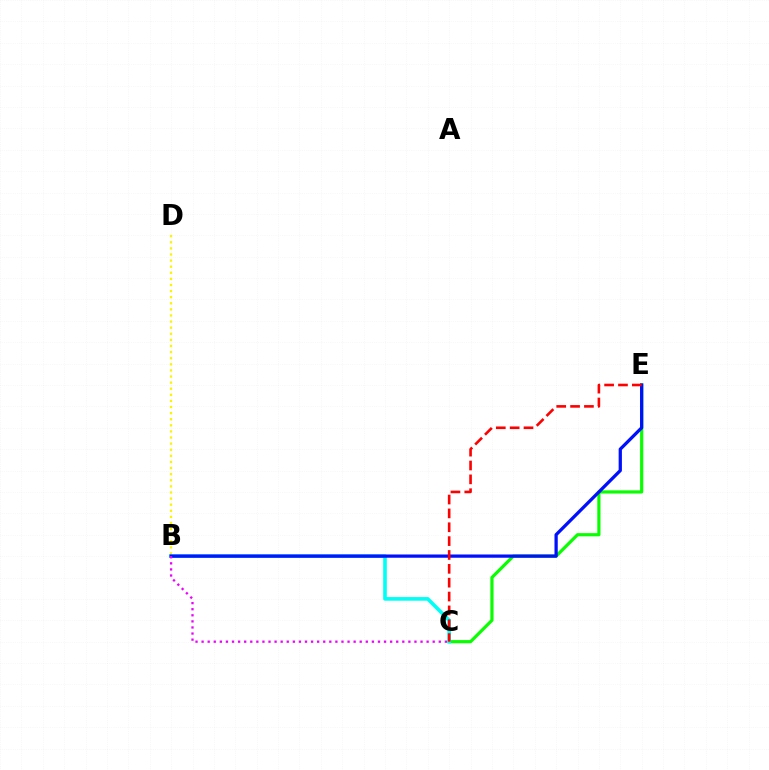{('C', 'E'): [{'color': '#08ff00', 'line_style': 'solid', 'thickness': 2.29}, {'color': '#ff0000', 'line_style': 'dashed', 'thickness': 1.88}], ('B', 'D'): [{'color': '#fcf500', 'line_style': 'dotted', 'thickness': 1.66}], ('B', 'C'): [{'color': '#00fff6', 'line_style': 'solid', 'thickness': 2.61}, {'color': '#ee00ff', 'line_style': 'dotted', 'thickness': 1.65}], ('B', 'E'): [{'color': '#0010ff', 'line_style': 'solid', 'thickness': 2.35}]}